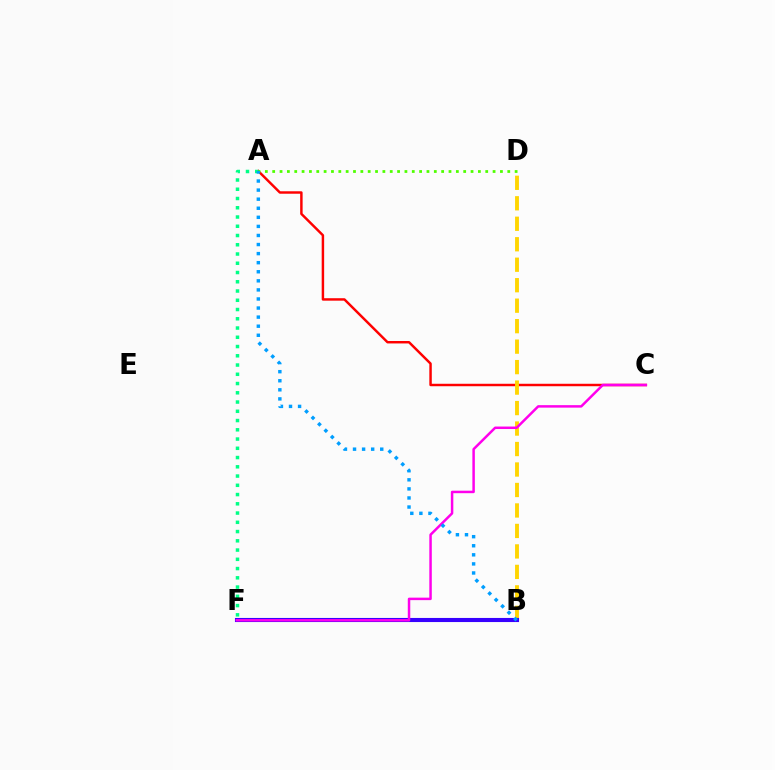{('A', 'C'): [{'color': '#ff0000', 'line_style': 'solid', 'thickness': 1.77}], ('B', 'D'): [{'color': '#ffd500', 'line_style': 'dashed', 'thickness': 2.78}], ('A', 'D'): [{'color': '#4fff00', 'line_style': 'dotted', 'thickness': 2.0}], ('A', 'F'): [{'color': '#00ff86', 'line_style': 'dotted', 'thickness': 2.51}], ('B', 'F'): [{'color': '#3700ff', 'line_style': 'solid', 'thickness': 2.96}], ('C', 'F'): [{'color': '#ff00ed', 'line_style': 'solid', 'thickness': 1.79}], ('A', 'B'): [{'color': '#009eff', 'line_style': 'dotted', 'thickness': 2.47}]}